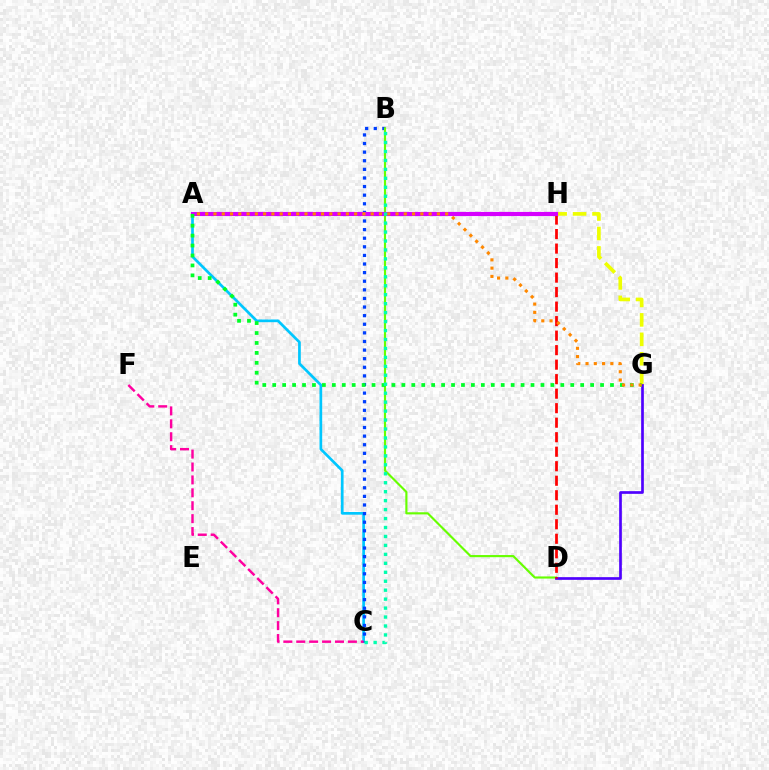{('A', 'C'): [{'color': '#00c7ff', 'line_style': 'solid', 'thickness': 1.94}], ('B', 'C'): [{'color': '#003fff', 'line_style': 'dotted', 'thickness': 2.34}, {'color': '#00ffaf', 'line_style': 'dotted', 'thickness': 2.43}], ('G', 'H'): [{'color': '#eeff00', 'line_style': 'dashed', 'thickness': 2.64}], ('B', 'D'): [{'color': '#66ff00', 'line_style': 'solid', 'thickness': 1.54}], ('D', 'G'): [{'color': '#4f00ff', 'line_style': 'solid', 'thickness': 1.94}], ('D', 'H'): [{'color': '#ff0000', 'line_style': 'dashed', 'thickness': 1.97}], ('A', 'H'): [{'color': '#d600ff', 'line_style': 'solid', 'thickness': 2.99}], ('C', 'F'): [{'color': '#ff00a0', 'line_style': 'dashed', 'thickness': 1.75}], ('A', 'G'): [{'color': '#00ff27', 'line_style': 'dotted', 'thickness': 2.7}, {'color': '#ff8800', 'line_style': 'dotted', 'thickness': 2.25}]}